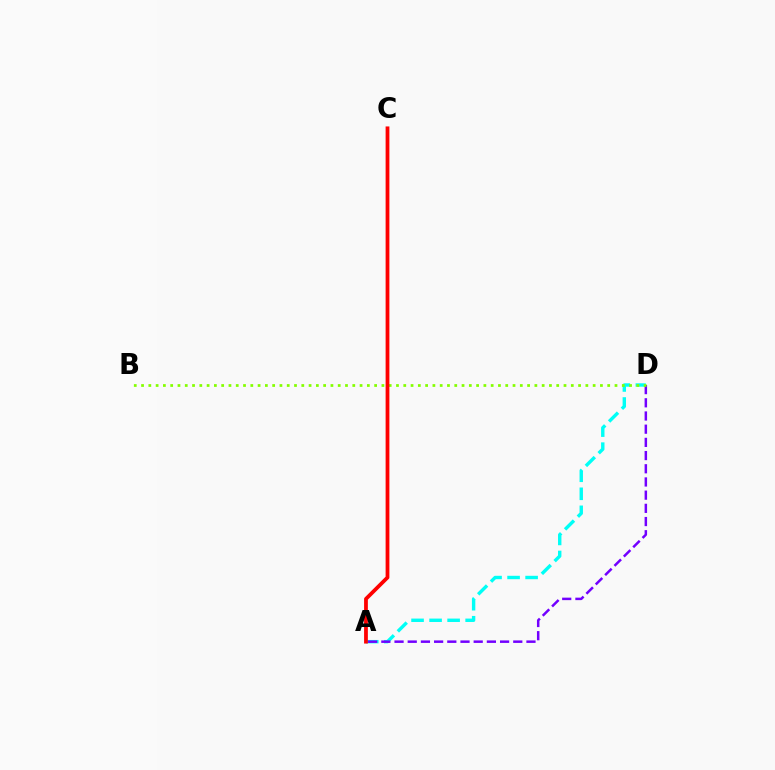{('A', 'D'): [{'color': '#00fff6', 'line_style': 'dashed', 'thickness': 2.45}, {'color': '#7200ff', 'line_style': 'dashed', 'thickness': 1.79}], ('B', 'D'): [{'color': '#84ff00', 'line_style': 'dotted', 'thickness': 1.98}], ('A', 'C'): [{'color': '#ff0000', 'line_style': 'solid', 'thickness': 2.71}]}